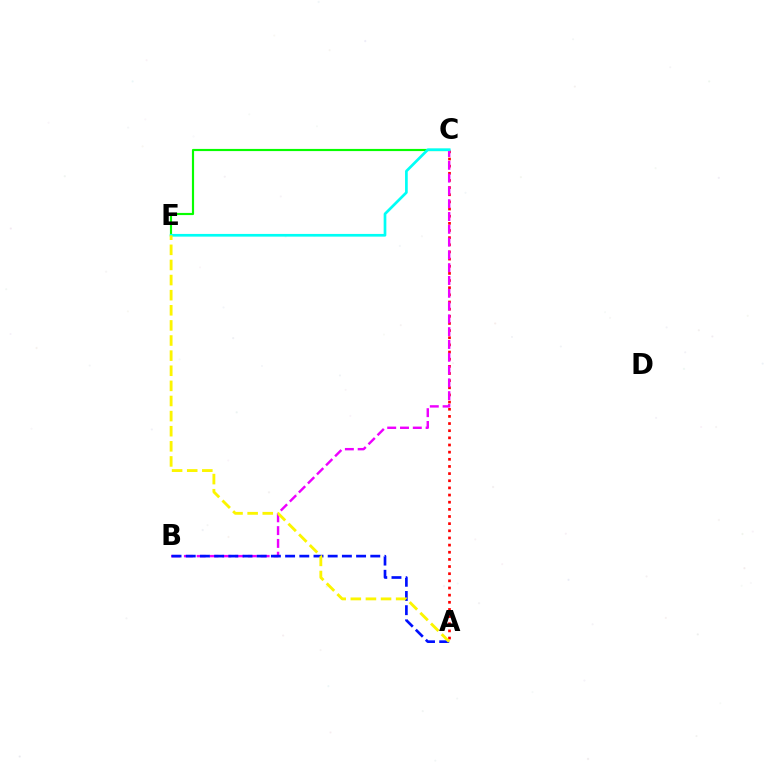{('A', 'C'): [{'color': '#ff0000', 'line_style': 'dotted', 'thickness': 1.94}], ('C', 'E'): [{'color': '#08ff00', 'line_style': 'solid', 'thickness': 1.56}, {'color': '#00fff6', 'line_style': 'solid', 'thickness': 1.95}], ('B', 'C'): [{'color': '#ee00ff', 'line_style': 'dashed', 'thickness': 1.74}], ('A', 'B'): [{'color': '#0010ff', 'line_style': 'dashed', 'thickness': 1.93}], ('A', 'E'): [{'color': '#fcf500', 'line_style': 'dashed', 'thickness': 2.05}]}